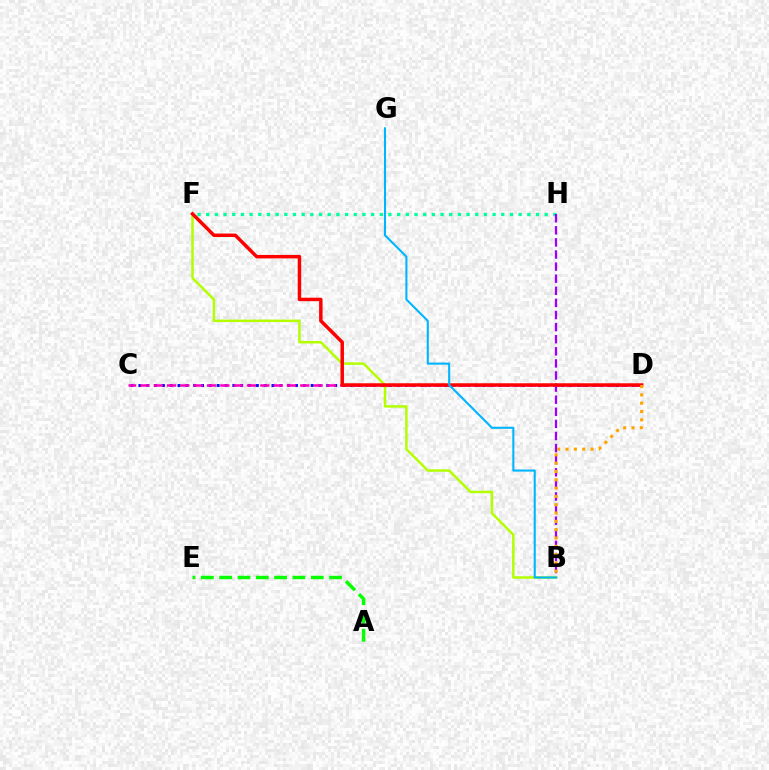{('B', 'F'): [{'color': '#b3ff00', 'line_style': 'solid', 'thickness': 1.79}], ('A', 'E'): [{'color': '#08ff00', 'line_style': 'dashed', 'thickness': 2.49}], ('C', 'D'): [{'color': '#0010ff', 'line_style': 'dotted', 'thickness': 2.13}, {'color': '#ff00bd', 'line_style': 'dashed', 'thickness': 1.81}], ('F', 'H'): [{'color': '#00ff9d', 'line_style': 'dotted', 'thickness': 2.36}], ('B', 'H'): [{'color': '#9b00ff', 'line_style': 'dashed', 'thickness': 1.64}], ('D', 'F'): [{'color': '#ff0000', 'line_style': 'solid', 'thickness': 2.5}], ('B', 'D'): [{'color': '#ffa500', 'line_style': 'dotted', 'thickness': 2.26}], ('B', 'G'): [{'color': '#00b5ff', 'line_style': 'solid', 'thickness': 1.5}]}